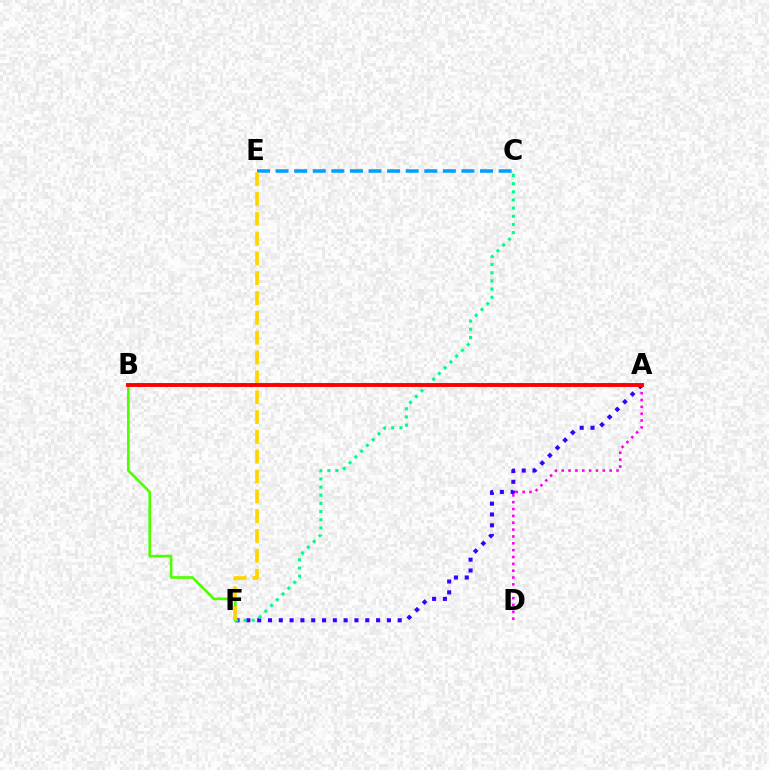{('A', 'D'): [{'color': '#ff00ed', 'line_style': 'dotted', 'thickness': 1.86}], ('A', 'F'): [{'color': '#3700ff', 'line_style': 'dotted', 'thickness': 2.94}], ('C', 'F'): [{'color': '#00ff86', 'line_style': 'dotted', 'thickness': 2.22}], ('C', 'E'): [{'color': '#009eff', 'line_style': 'dashed', 'thickness': 2.52}], ('B', 'F'): [{'color': '#4fff00', 'line_style': 'solid', 'thickness': 1.9}], ('E', 'F'): [{'color': '#ffd500', 'line_style': 'dashed', 'thickness': 2.69}], ('A', 'B'): [{'color': '#ff0000', 'line_style': 'solid', 'thickness': 2.81}]}